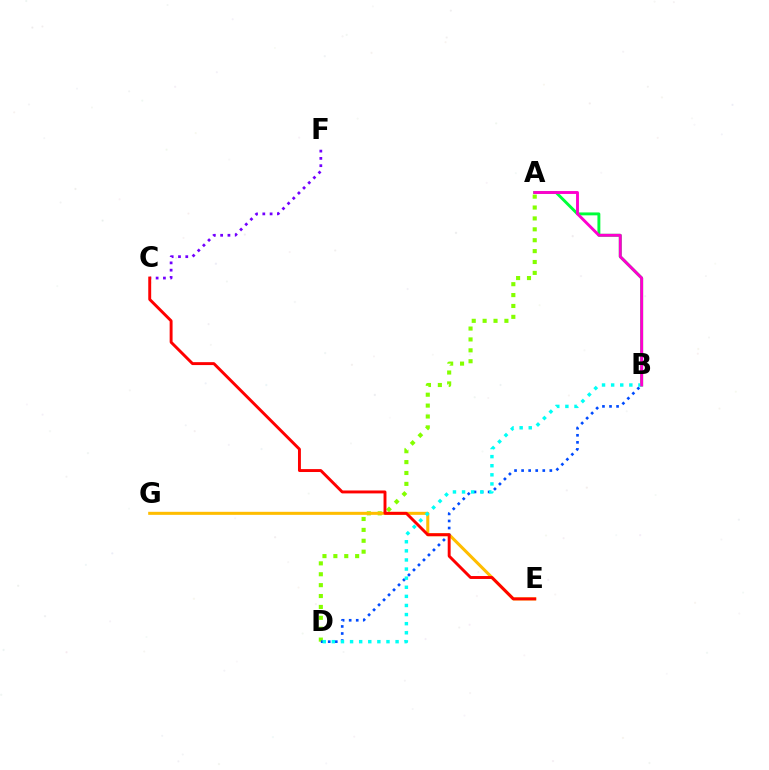{('A', 'B'): [{'color': '#00ff39', 'line_style': 'solid', 'thickness': 2.09}, {'color': '#ff00cf', 'line_style': 'solid', 'thickness': 2.08}], ('A', 'D'): [{'color': '#84ff00', 'line_style': 'dotted', 'thickness': 2.96}], ('E', 'G'): [{'color': '#ffbd00', 'line_style': 'solid', 'thickness': 2.19}], ('B', 'D'): [{'color': '#004bff', 'line_style': 'dotted', 'thickness': 1.92}, {'color': '#00fff6', 'line_style': 'dotted', 'thickness': 2.47}], ('C', 'F'): [{'color': '#7200ff', 'line_style': 'dotted', 'thickness': 1.98}], ('C', 'E'): [{'color': '#ff0000', 'line_style': 'solid', 'thickness': 2.1}]}